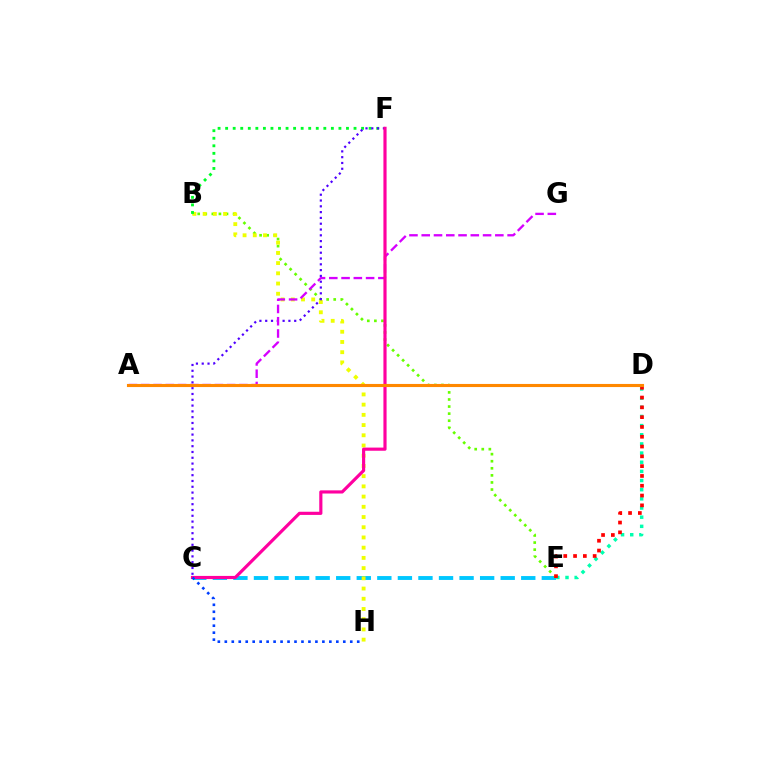{('C', 'E'): [{'color': '#00c7ff', 'line_style': 'dashed', 'thickness': 2.79}], ('B', 'E'): [{'color': '#66ff00', 'line_style': 'dotted', 'thickness': 1.92}], ('B', 'H'): [{'color': '#eeff00', 'line_style': 'dotted', 'thickness': 2.78}], ('B', 'F'): [{'color': '#00ff27', 'line_style': 'dotted', 'thickness': 2.05}], ('C', 'F'): [{'color': '#4f00ff', 'line_style': 'dotted', 'thickness': 1.58}, {'color': '#ff00a0', 'line_style': 'solid', 'thickness': 2.28}], ('D', 'E'): [{'color': '#00ffaf', 'line_style': 'dotted', 'thickness': 2.49}, {'color': '#ff0000', 'line_style': 'dotted', 'thickness': 2.66}], ('A', 'G'): [{'color': '#d600ff', 'line_style': 'dashed', 'thickness': 1.67}], ('A', 'D'): [{'color': '#ff8800', 'line_style': 'solid', 'thickness': 2.23}], ('C', 'H'): [{'color': '#003fff', 'line_style': 'dotted', 'thickness': 1.89}]}